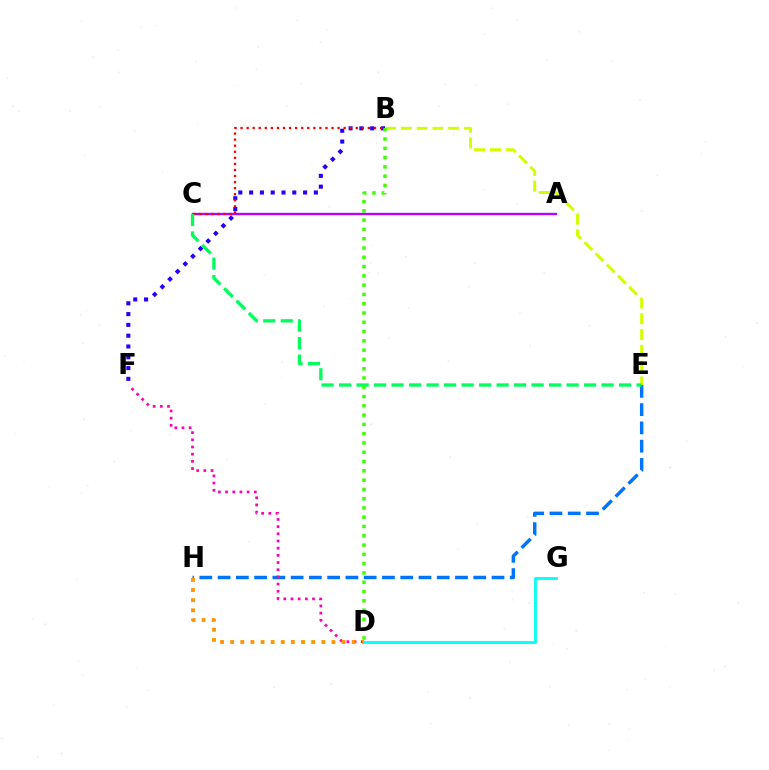{('E', 'H'): [{'color': '#0074ff', 'line_style': 'dashed', 'thickness': 2.48}], ('A', 'C'): [{'color': '#b900ff', 'line_style': 'solid', 'thickness': 1.69}], ('B', 'F'): [{'color': '#2500ff', 'line_style': 'dotted', 'thickness': 2.93}], ('D', 'G'): [{'color': '#00fff6', 'line_style': 'solid', 'thickness': 2.02}], ('D', 'F'): [{'color': '#ff00ac', 'line_style': 'dotted', 'thickness': 1.95}], ('B', 'E'): [{'color': '#d1ff00', 'line_style': 'dashed', 'thickness': 2.15}], ('B', 'C'): [{'color': '#ff0000', 'line_style': 'dotted', 'thickness': 1.65}], ('D', 'H'): [{'color': '#ff9400', 'line_style': 'dotted', 'thickness': 2.75}], ('C', 'E'): [{'color': '#00ff5c', 'line_style': 'dashed', 'thickness': 2.38}], ('B', 'D'): [{'color': '#3dff00', 'line_style': 'dotted', 'thickness': 2.52}]}